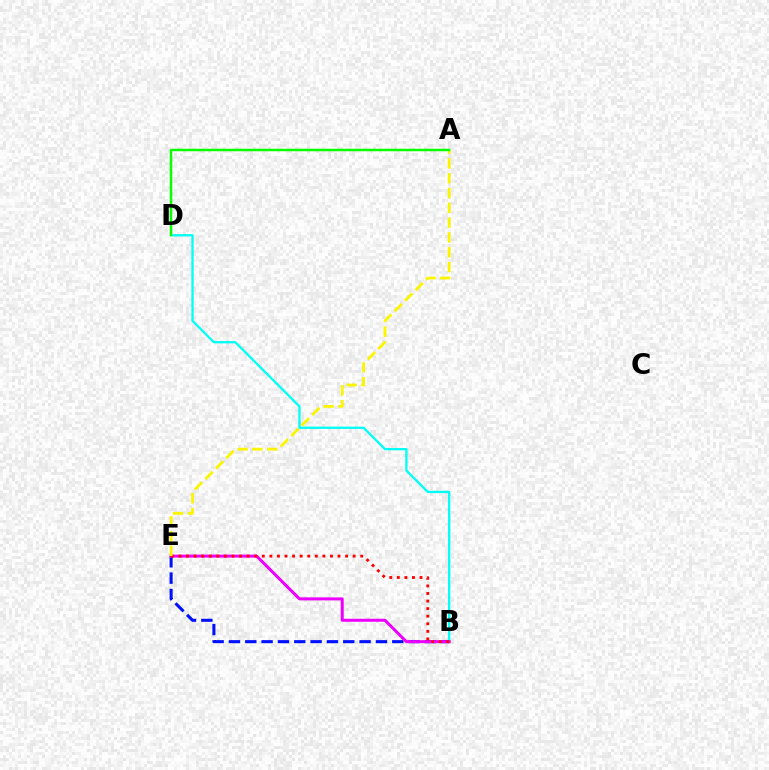{('B', 'D'): [{'color': '#00fff6', 'line_style': 'solid', 'thickness': 1.65}], ('B', 'E'): [{'color': '#0010ff', 'line_style': 'dashed', 'thickness': 2.22}, {'color': '#ee00ff', 'line_style': 'solid', 'thickness': 2.16}, {'color': '#ff0000', 'line_style': 'dotted', 'thickness': 2.06}], ('A', 'E'): [{'color': '#fcf500', 'line_style': 'dashed', 'thickness': 2.01}], ('A', 'D'): [{'color': '#08ff00', 'line_style': 'solid', 'thickness': 1.79}]}